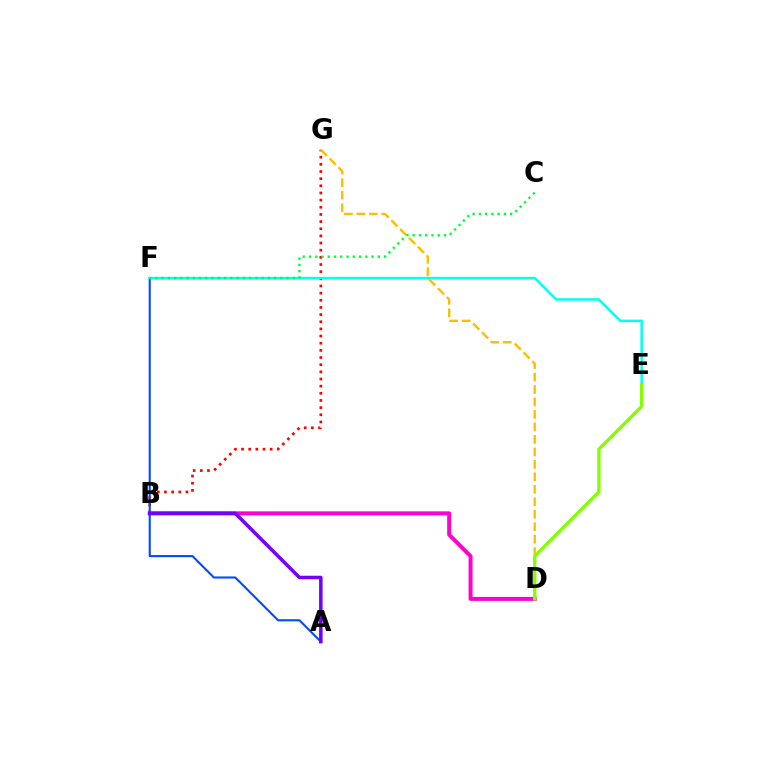{('B', 'G'): [{'color': '#ff0000', 'line_style': 'dotted', 'thickness': 1.94}], ('B', 'D'): [{'color': '#ff00cf', 'line_style': 'solid', 'thickness': 2.86}], ('A', 'F'): [{'color': '#004bff', 'line_style': 'solid', 'thickness': 1.51}], ('A', 'B'): [{'color': '#7200ff', 'line_style': 'solid', 'thickness': 2.53}], ('E', 'F'): [{'color': '#00fff6', 'line_style': 'solid', 'thickness': 1.8}], ('D', 'G'): [{'color': '#ffbd00', 'line_style': 'dashed', 'thickness': 1.69}], ('C', 'F'): [{'color': '#00ff39', 'line_style': 'dotted', 'thickness': 1.7}], ('D', 'E'): [{'color': '#84ff00', 'line_style': 'solid', 'thickness': 2.4}]}